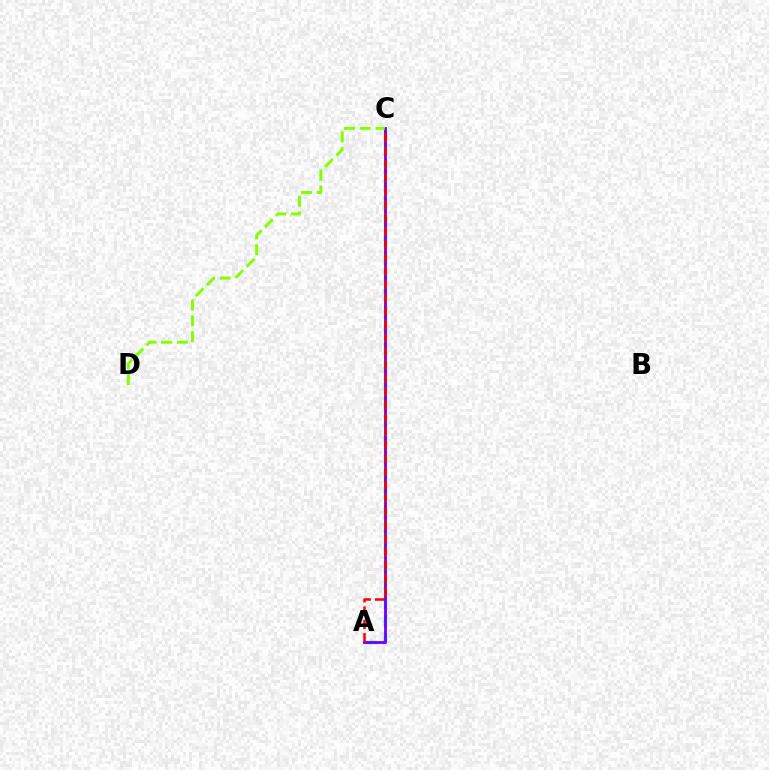{('A', 'C'): [{'color': '#00fff6', 'line_style': 'dashed', 'thickness': 2.46}, {'color': '#7200ff', 'line_style': 'solid', 'thickness': 2.04}, {'color': '#ff0000', 'line_style': 'dashed', 'thickness': 1.82}], ('C', 'D'): [{'color': '#84ff00', 'line_style': 'dashed', 'thickness': 2.14}]}